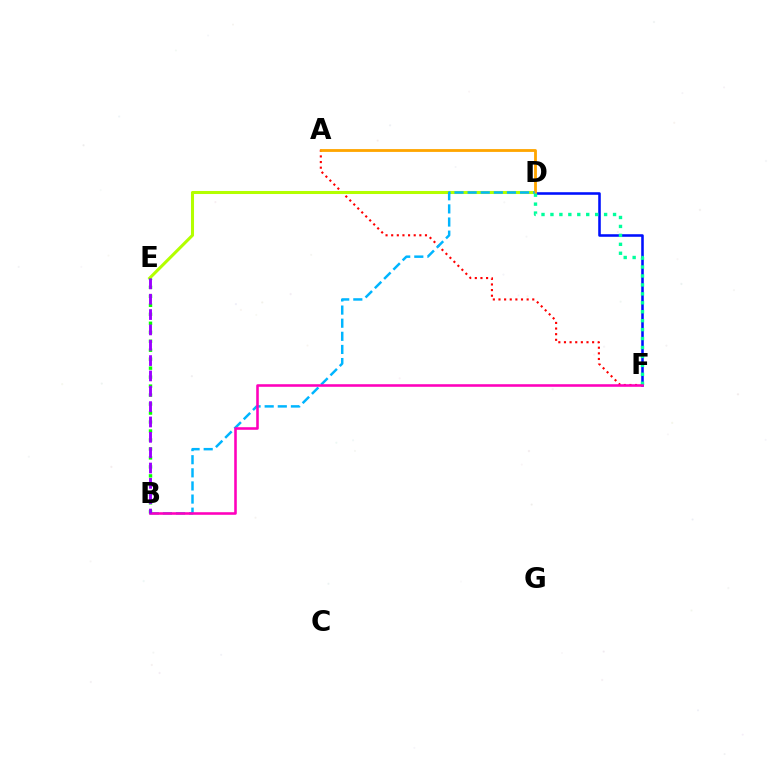{('A', 'F'): [{'color': '#ff0000', 'line_style': 'dotted', 'thickness': 1.53}], ('D', 'E'): [{'color': '#b3ff00', 'line_style': 'solid', 'thickness': 2.19}], ('D', 'F'): [{'color': '#0010ff', 'line_style': 'solid', 'thickness': 1.85}, {'color': '#00ff9d', 'line_style': 'dotted', 'thickness': 2.43}], ('A', 'D'): [{'color': '#ffa500', 'line_style': 'solid', 'thickness': 2.03}], ('B', 'D'): [{'color': '#00b5ff', 'line_style': 'dashed', 'thickness': 1.78}], ('B', 'E'): [{'color': '#08ff00', 'line_style': 'dotted', 'thickness': 2.44}, {'color': '#9b00ff', 'line_style': 'dashed', 'thickness': 2.08}], ('B', 'F'): [{'color': '#ff00bd', 'line_style': 'solid', 'thickness': 1.85}]}